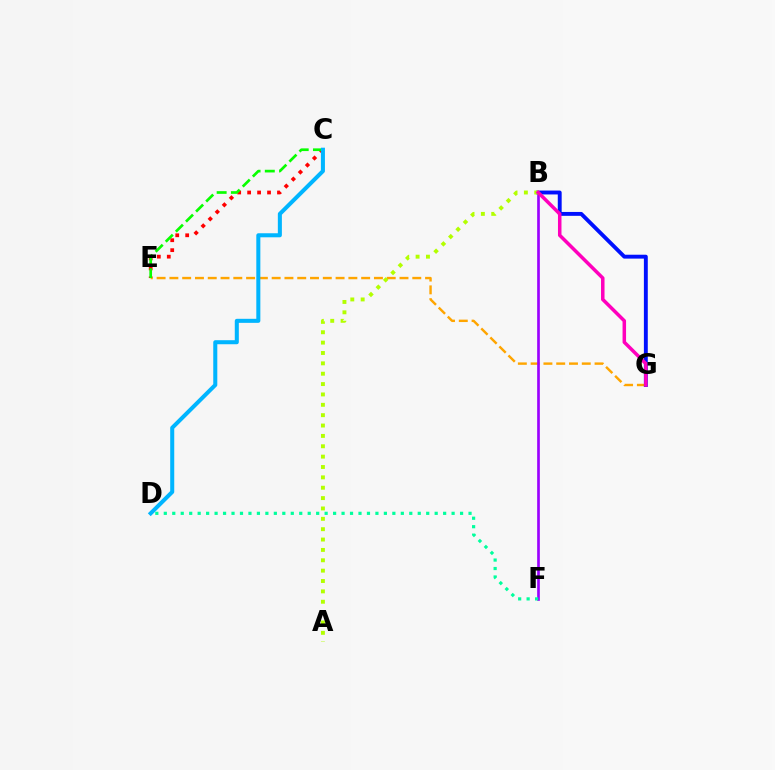{('C', 'E'): [{'color': '#ff0000', 'line_style': 'dotted', 'thickness': 2.7}, {'color': '#08ff00', 'line_style': 'dashed', 'thickness': 1.93}], ('E', 'G'): [{'color': '#ffa500', 'line_style': 'dashed', 'thickness': 1.74}], ('B', 'F'): [{'color': '#9b00ff', 'line_style': 'solid', 'thickness': 1.92}], ('B', 'G'): [{'color': '#0010ff', 'line_style': 'solid', 'thickness': 2.8}, {'color': '#ff00bd', 'line_style': 'solid', 'thickness': 2.52}], ('A', 'B'): [{'color': '#b3ff00', 'line_style': 'dotted', 'thickness': 2.82}], ('C', 'D'): [{'color': '#00b5ff', 'line_style': 'solid', 'thickness': 2.91}], ('D', 'F'): [{'color': '#00ff9d', 'line_style': 'dotted', 'thickness': 2.3}]}